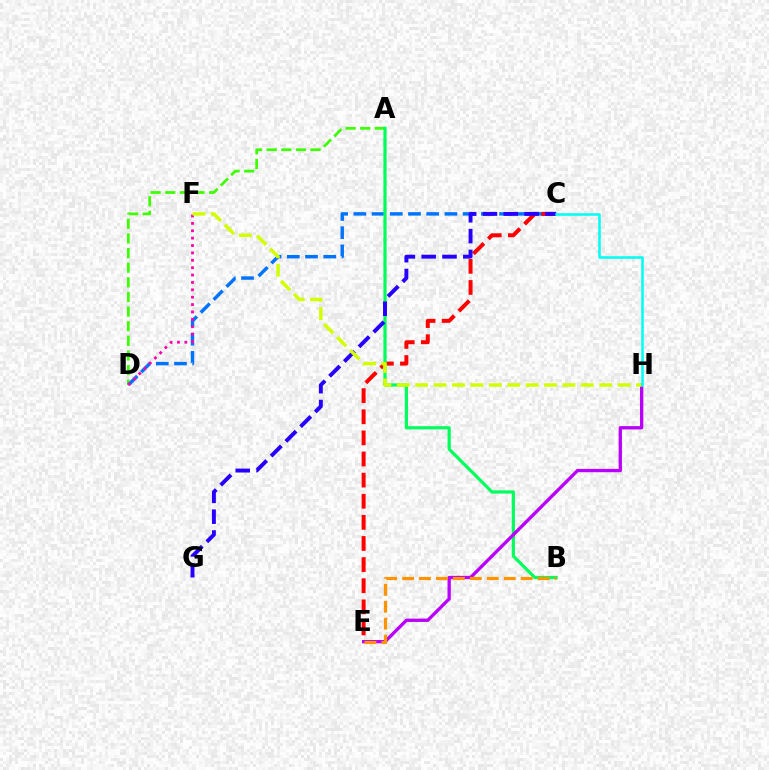{('A', 'D'): [{'color': '#3dff00', 'line_style': 'dashed', 'thickness': 1.99}], ('C', 'D'): [{'color': '#0074ff', 'line_style': 'dashed', 'thickness': 2.47}], ('C', 'E'): [{'color': '#ff0000', 'line_style': 'dashed', 'thickness': 2.87}], ('A', 'B'): [{'color': '#00ff5c', 'line_style': 'solid', 'thickness': 2.3}], ('E', 'H'): [{'color': '#b900ff', 'line_style': 'solid', 'thickness': 2.39}], ('D', 'F'): [{'color': '#ff00ac', 'line_style': 'dotted', 'thickness': 2.01}], ('B', 'E'): [{'color': '#ff9400', 'line_style': 'dashed', 'thickness': 2.3}], ('C', 'G'): [{'color': '#2500ff', 'line_style': 'dashed', 'thickness': 2.83}], ('F', 'H'): [{'color': '#d1ff00', 'line_style': 'dashed', 'thickness': 2.5}], ('C', 'H'): [{'color': '#00fff6', 'line_style': 'solid', 'thickness': 1.83}]}